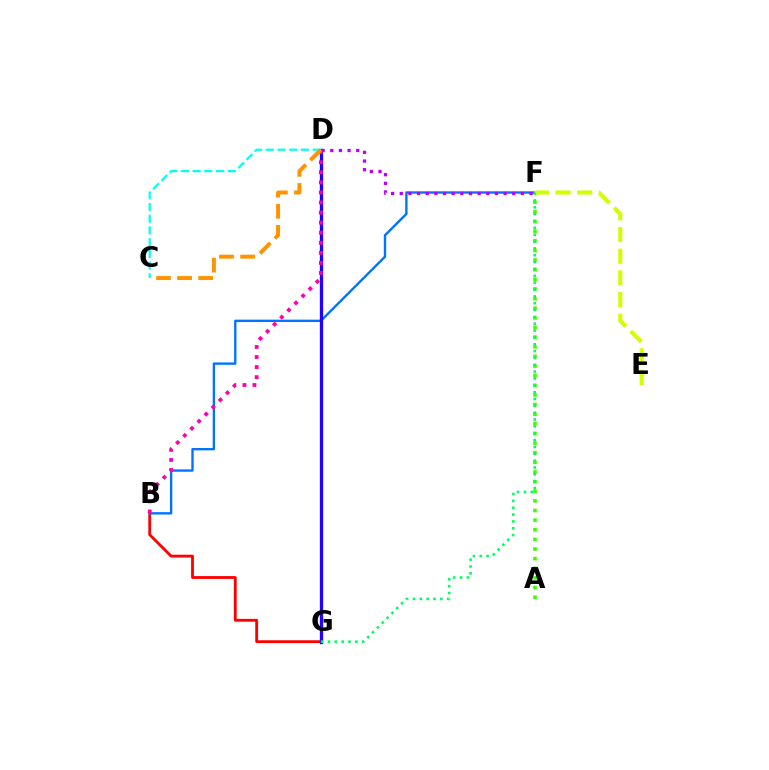{('A', 'F'): [{'color': '#3dff00', 'line_style': 'dotted', 'thickness': 2.62}], ('B', 'G'): [{'color': '#ff0000', 'line_style': 'solid', 'thickness': 2.03}], ('B', 'F'): [{'color': '#0074ff', 'line_style': 'solid', 'thickness': 1.71}], ('D', 'G'): [{'color': '#2500ff', 'line_style': 'solid', 'thickness': 2.38}], ('E', 'F'): [{'color': '#d1ff00', 'line_style': 'dashed', 'thickness': 2.95}], ('C', 'D'): [{'color': '#00fff6', 'line_style': 'dashed', 'thickness': 1.59}, {'color': '#ff9400', 'line_style': 'dashed', 'thickness': 2.87}], ('B', 'D'): [{'color': '#ff00ac', 'line_style': 'dotted', 'thickness': 2.73}], ('F', 'G'): [{'color': '#00ff5c', 'line_style': 'dotted', 'thickness': 1.86}], ('D', 'F'): [{'color': '#b900ff', 'line_style': 'dotted', 'thickness': 2.35}]}